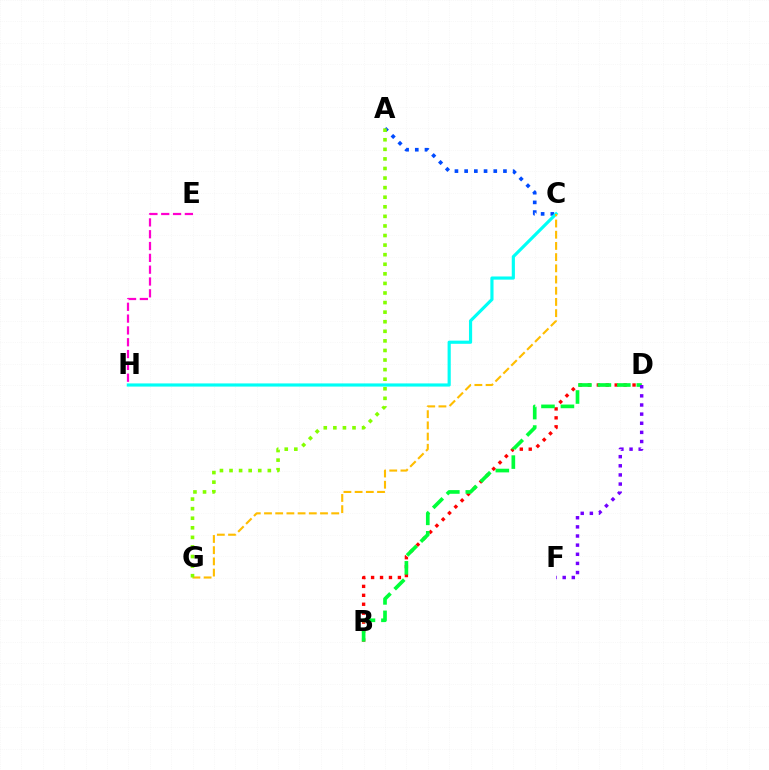{('E', 'H'): [{'color': '#ff00cf', 'line_style': 'dashed', 'thickness': 1.61}], ('B', 'D'): [{'color': '#ff0000', 'line_style': 'dotted', 'thickness': 2.43}, {'color': '#00ff39', 'line_style': 'dashed', 'thickness': 2.64}], ('A', 'C'): [{'color': '#004bff', 'line_style': 'dotted', 'thickness': 2.64}], ('D', 'F'): [{'color': '#7200ff', 'line_style': 'dotted', 'thickness': 2.48}], ('C', 'H'): [{'color': '#00fff6', 'line_style': 'solid', 'thickness': 2.28}], ('C', 'G'): [{'color': '#ffbd00', 'line_style': 'dashed', 'thickness': 1.52}], ('A', 'G'): [{'color': '#84ff00', 'line_style': 'dotted', 'thickness': 2.6}]}